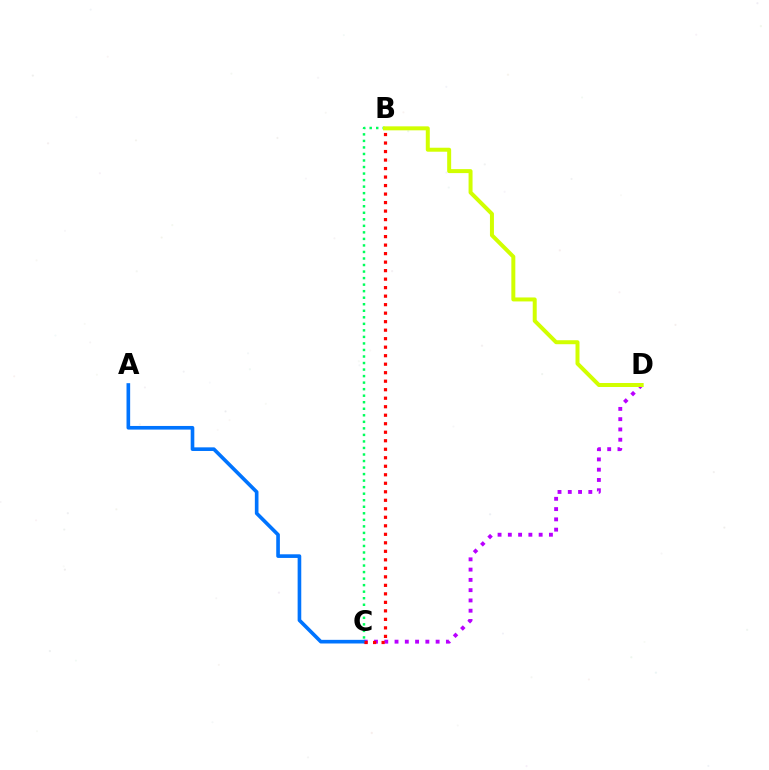{('C', 'D'): [{'color': '#b900ff', 'line_style': 'dotted', 'thickness': 2.79}], ('A', 'C'): [{'color': '#0074ff', 'line_style': 'solid', 'thickness': 2.62}], ('B', 'C'): [{'color': '#ff0000', 'line_style': 'dotted', 'thickness': 2.31}, {'color': '#00ff5c', 'line_style': 'dotted', 'thickness': 1.78}], ('B', 'D'): [{'color': '#d1ff00', 'line_style': 'solid', 'thickness': 2.87}]}